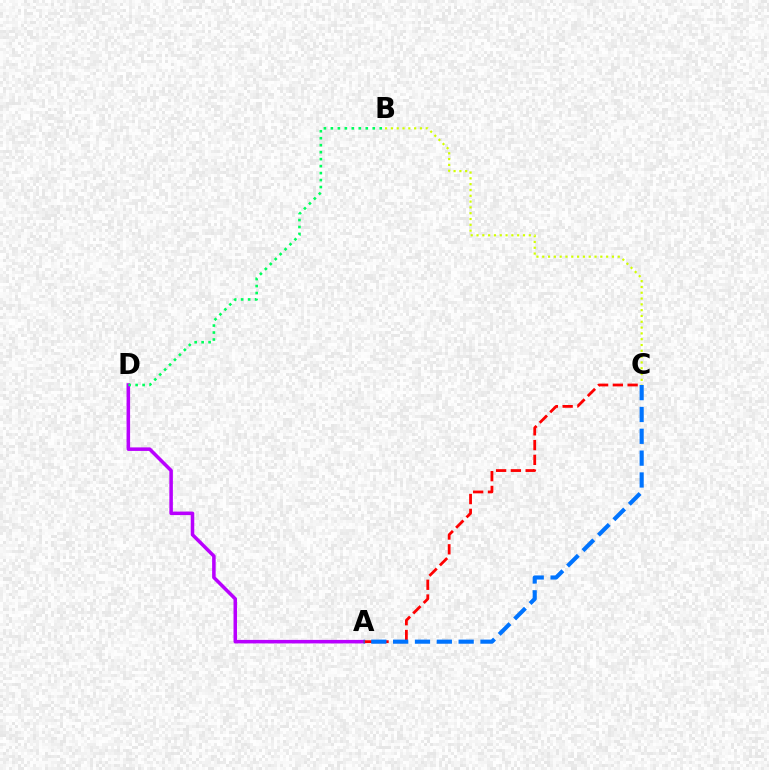{('A', 'D'): [{'color': '#b900ff', 'line_style': 'solid', 'thickness': 2.54}], ('A', 'C'): [{'color': '#ff0000', 'line_style': 'dashed', 'thickness': 2.01}, {'color': '#0074ff', 'line_style': 'dashed', 'thickness': 2.97}], ('B', 'D'): [{'color': '#00ff5c', 'line_style': 'dotted', 'thickness': 1.9}], ('B', 'C'): [{'color': '#d1ff00', 'line_style': 'dotted', 'thickness': 1.58}]}